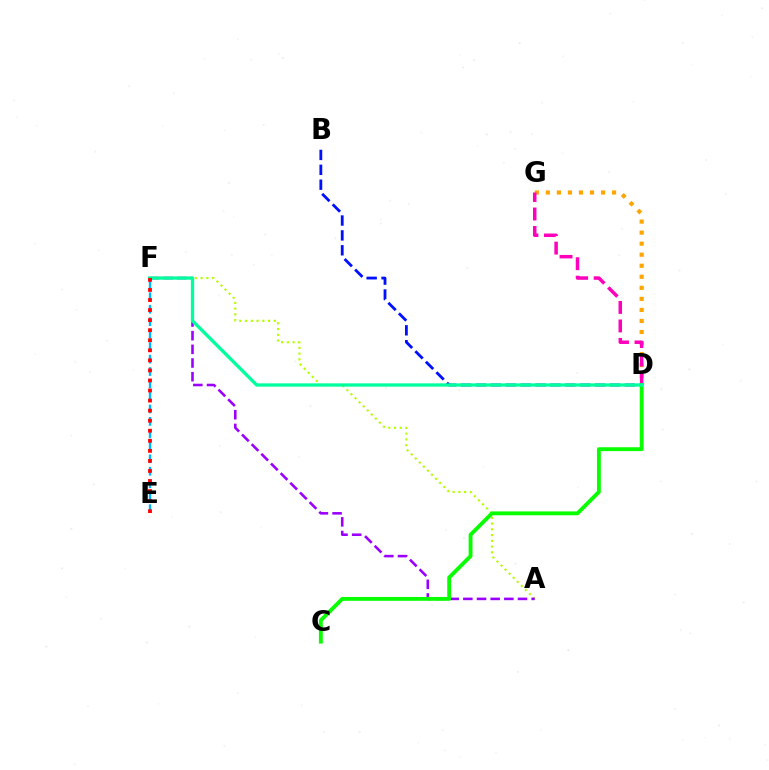{('D', 'G'): [{'color': '#ffa500', 'line_style': 'dotted', 'thickness': 3.0}, {'color': '#ff00bd', 'line_style': 'dashed', 'thickness': 2.51}], ('A', 'F'): [{'color': '#b3ff00', 'line_style': 'dotted', 'thickness': 1.56}, {'color': '#9b00ff', 'line_style': 'dashed', 'thickness': 1.86}], ('B', 'D'): [{'color': '#0010ff', 'line_style': 'dashed', 'thickness': 2.02}], ('C', 'D'): [{'color': '#08ff00', 'line_style': 'solid', 'thickness': 2.78}], ('E', 'F'): [{'color': '#00b5ff', 'line_style': 'dashed', 'thickness': 1.69}, {'color': '#ff0000', 'line_style': 'dotted', 'thickness': 2.73}], ('D', 'F'): [{'color': '#00ff9d', 'line_style': 'solid', 'thickness': 2.38}]}